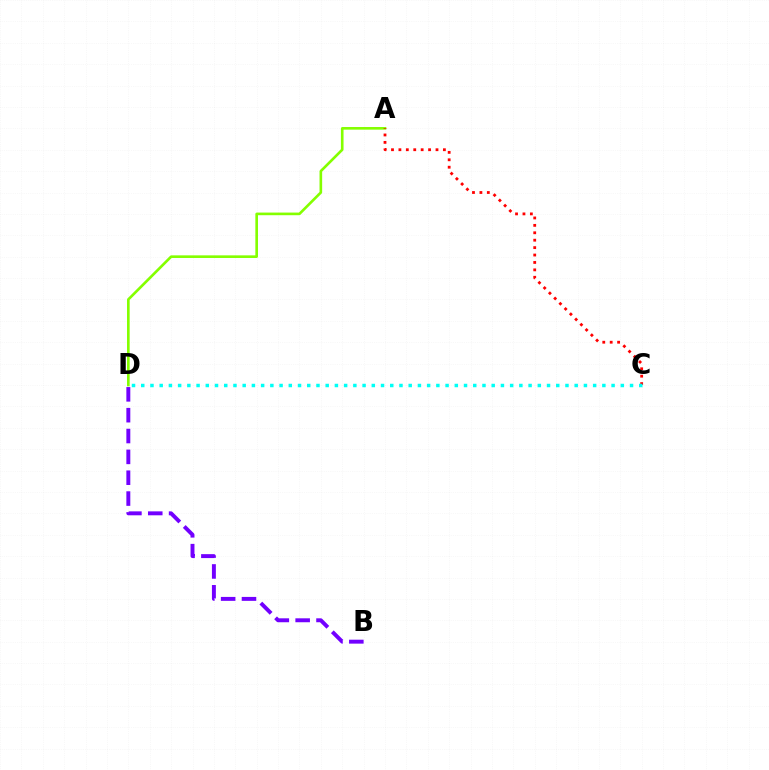{('A', 'D'): [{'color': '#84ff00', 'line_style': 'solid', 'thickness': 1.9}], ('A', 'C'): [{'color': '#ff0000', 'line_style': 'dotted', 'thickness': 2.01}], ('B', 'D'): [{'color': '#7200ff', 'line_style': 'dashed', 'thickness': 2.83}], ('C', 'D'): [{'color': '#00fff6', 'line_style': 'dotted', 'thickness': 2.51}]}